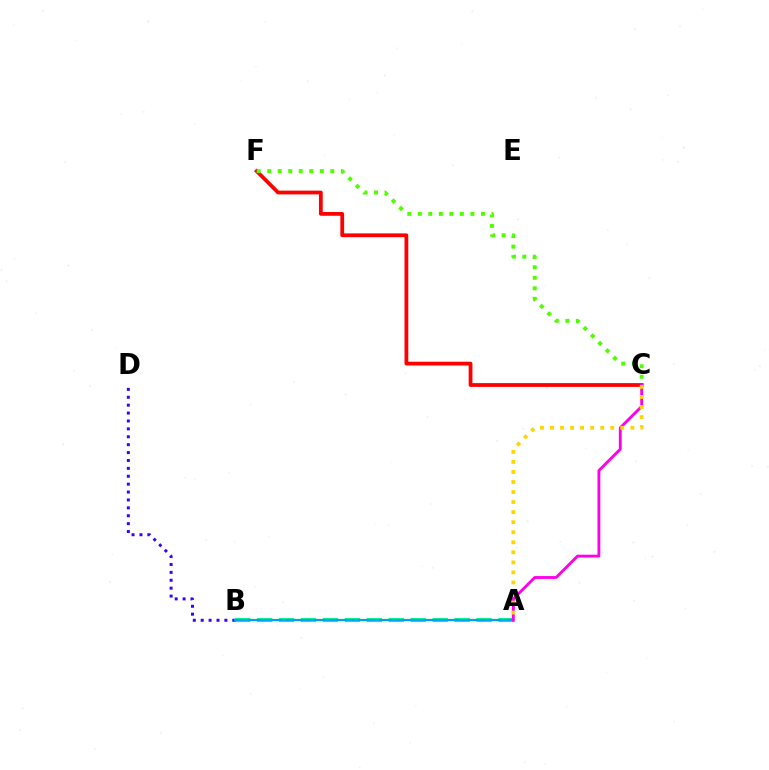{('C', 'F'): [{'color': '#ff0000', 'line_style': 'solid', 'thickness': 2.72}, {'color': '#4fff00', 'line_style': 'dotted', 'thickness': 2.86}], ('A', 'B'): [{'color': '#00ff86', 'line_style': 'dashed', 'thickness': 2.98}, {'color': '#009eff', 'line_style': 'solid', 'thickness': 1.58}], ('B', 'D'): [{'color': '#3700ff', 'line_style': 'dotted', 'thickness': 2.15}], ('A', 'C'): [{'color': '#ff00ed', 'line_style': 'solid', 'thickness': 2.05}, {'color': '#ffd500', 'line_style': 'dotted', 'thickness': 2.73}]}